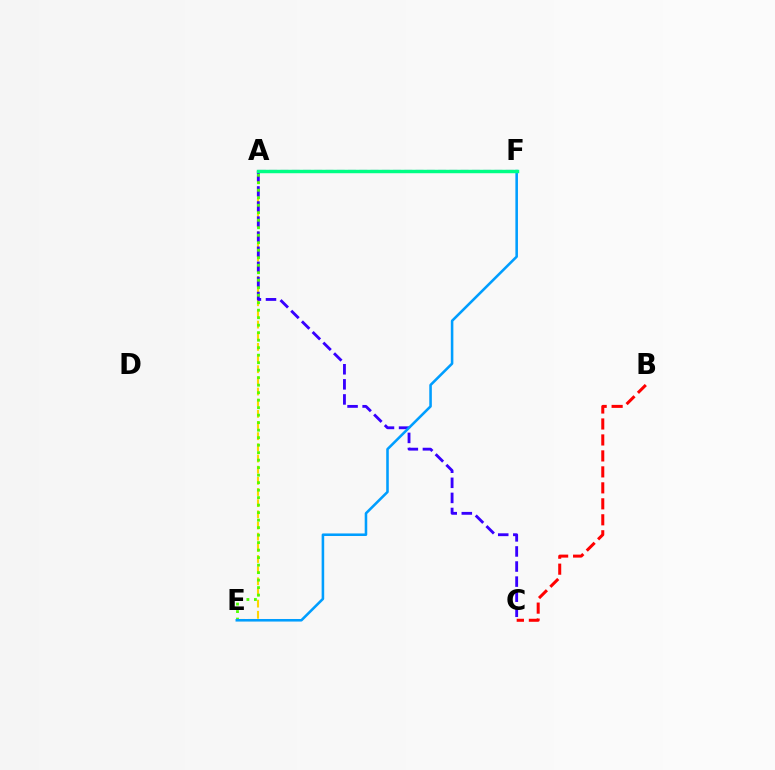{('A', 'E'): [{'color': '#ffd500', 'line_style': 'dashed', 'thickness': 1.52}, {'color': '#4fff00', 'line_style': 'dotted', 'thickness': 2.04}], ('A', 'F'): [{'color': '#ff00ed', 'line_style': 'dashed', 'thickness': 1.53}, {'color': '#00ff86', 'line_style': 'solid', 'thickness': 2.48}], ('A', 'C'): [{'color': '#3700ff', 'line_style': 'dashed', 'thickness': 2.05}], ('E', 'F'): [{'color': '#009eff', 'line_style': 'solid', 'thickness': 1.85}], ('B', 'C'): [{'color': '#ff0000', 'line_style': 'dashed', 'thickness': 2.17}]}